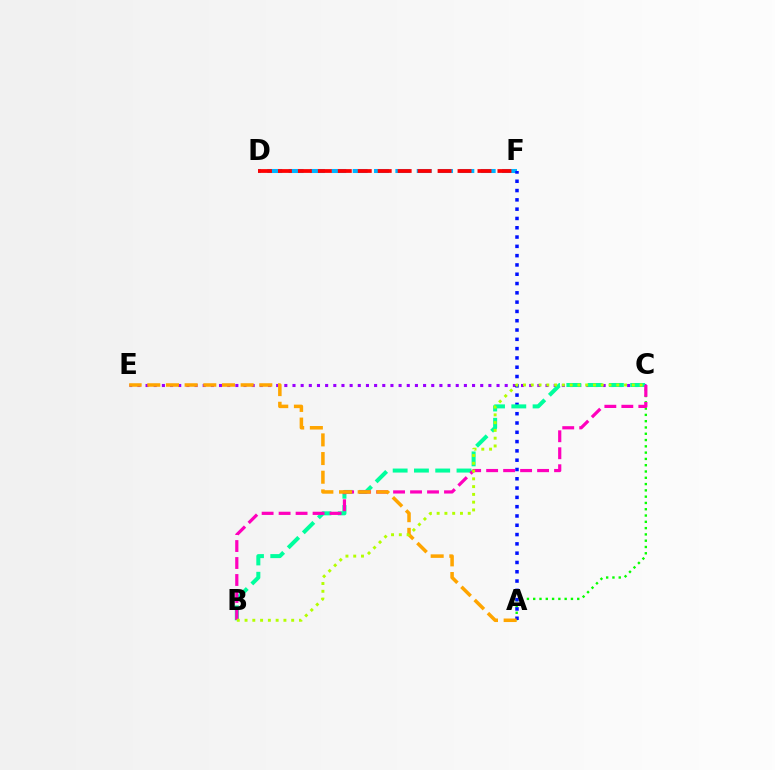{('A', 'C'): [{'color': '#08ff00', 'line_style': 'dotted', 'thickness': 1.71}], ('D', 'F'): [{'color': '#00b5ff', 'line_style': 'dashed', 'thickness': 2.9}, {'color': '#ff0000', 'line_style': 'dashed', 'thickness': 2.71}], ('C', 'E'): [{'color': '#9b00ff', 'line_style': 'dotted', 'thickness': 2.22}], ('A', 'F'): [{'color': '#0010ff', 'line_style': 'dotted', 'thickness': 2.53}], ('B', 'C'): [{'color': '#00ff9d', 'line_style': 'dashed', 'thickness': 2.89}, {'color': '#ff00bd', 'line_style': 'dashed', 'thickness': 2.31}, {'color': '#b3ff00', 'line_style': 'dotted', 'thickness': 2.11}], ('A', 'E'): [{'color': '#ffa500', 'line_style': 'dashed', 'thickness': 2.54}]}